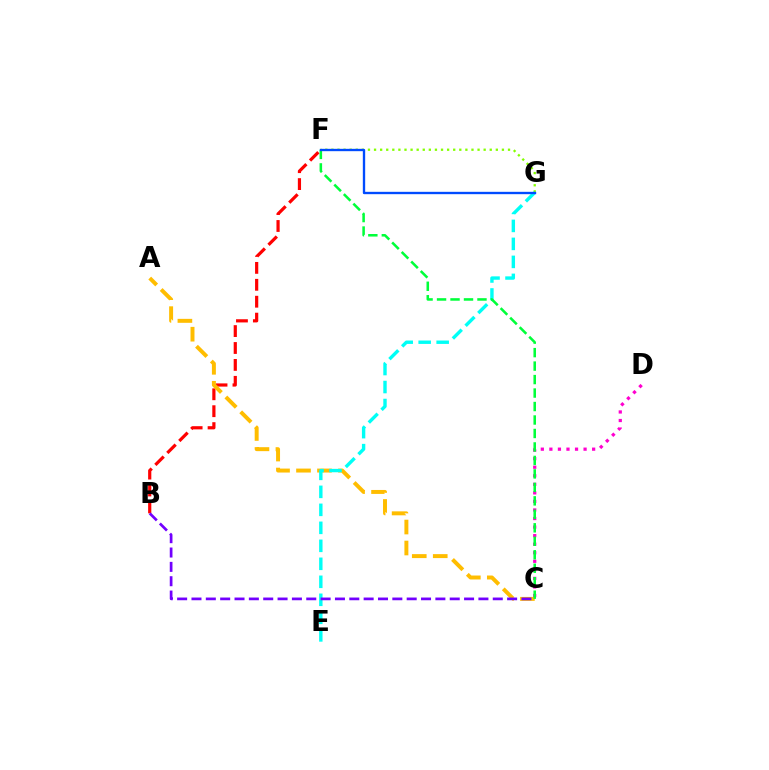{('B', 'F'): [{'color': '#ff0000', 'line_style': 'dashed', 'thickness': 2.3}], ('C', 'D'): [{'color': '#ff00cf', 'line_style': 'dotted', 'thickness': 2.32}], ('F', 'G'): [{'color': '#84ff00', 'line_style': 'dotted', 'thickness': 1.65}, {'color': '#004bff', 'line_style': 'solid', 'thickness': 1.69}], ('A', 'C'): [{'color': '#ffbd00', 'line_style': 'dashed', 'thickness': 2.85}], ('E', 'G'): [{'color': '#00fff6', 'line_style': 'dashed', 'thickness': 2.44}], ('C', 'F'): [{'color': '#00ff39', 'line_style': 'dashed', 'thickness': 1.83}], ('B', 'C'): [{'color': '#7200ff', 'line_style': 'dashed', 'thickness': 1.95}]}